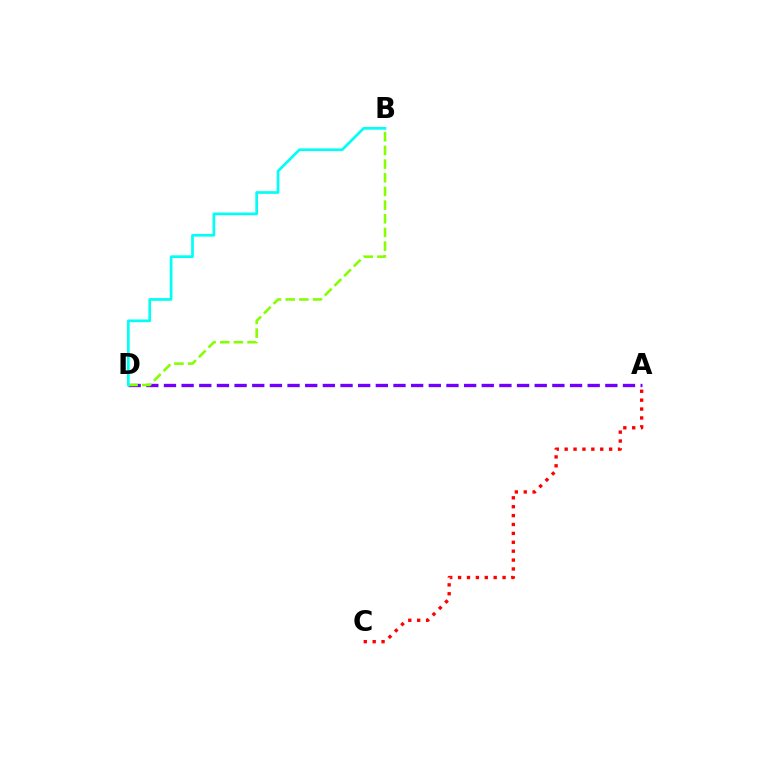{('A', 'D'): [{'color': '#7200ff', 'line_style': 'dashed', 'thickness': 2.4}], ('B', 'D'): [{'color': '#84ff00', 'line_style': 'dashed', 'thickness': 1.86}, {'color': '#00fff6', 'line_style': 'solid', 'thickness': 1.94}], ('A', 'C'): [{'color': '#ff0000', 'line_style': 'dotted', 'thickness': 2.42}]}